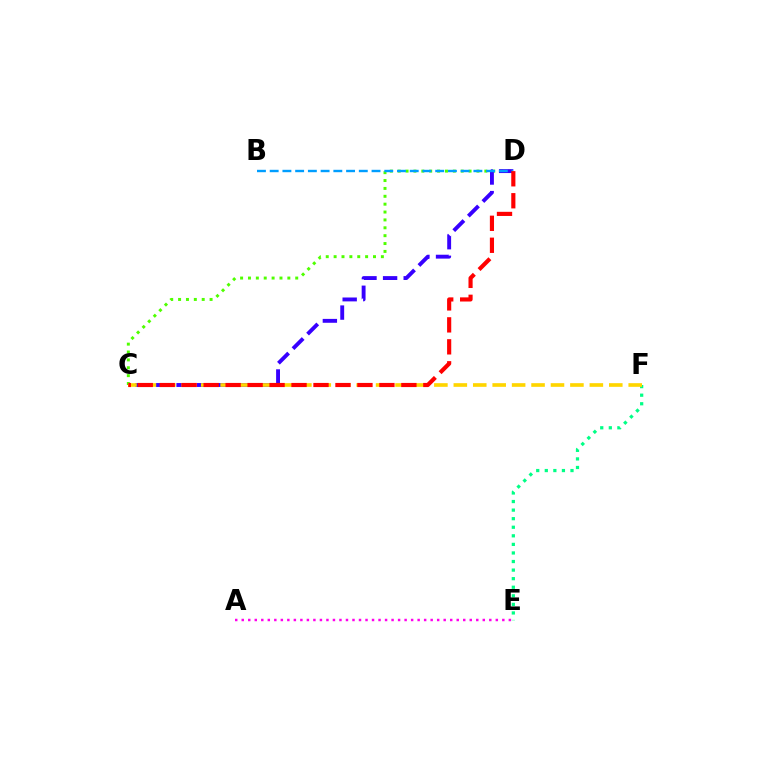{('E', 'F'): [{'color': '#00ff86', 'line_style': 'dotted', 'thickness': 2.33}], ('A', 'E'): [{'color': '#ff00ed', 'line_style': 'dotted', 'thickness': 1.77}], ('C', 'D'): [{'color': '#4fff00', 'line_style': 'dotted', 'thickness': 2.14}, {'color': '#3700ff', 'line_style': 'dashed', 'thickness': 2.8}, {'color': '#ff0000', 'line_style': 'dashed', 'thickness': 2.98}], ('B', 'D'): [{'color': '#009eff', 'line_style': 'dashed', 'thickness': 1.73}], ('C', 'F'): [{'color': '#ffd500', 'line_style': 'dashed', 'thickness': 2.64}]}